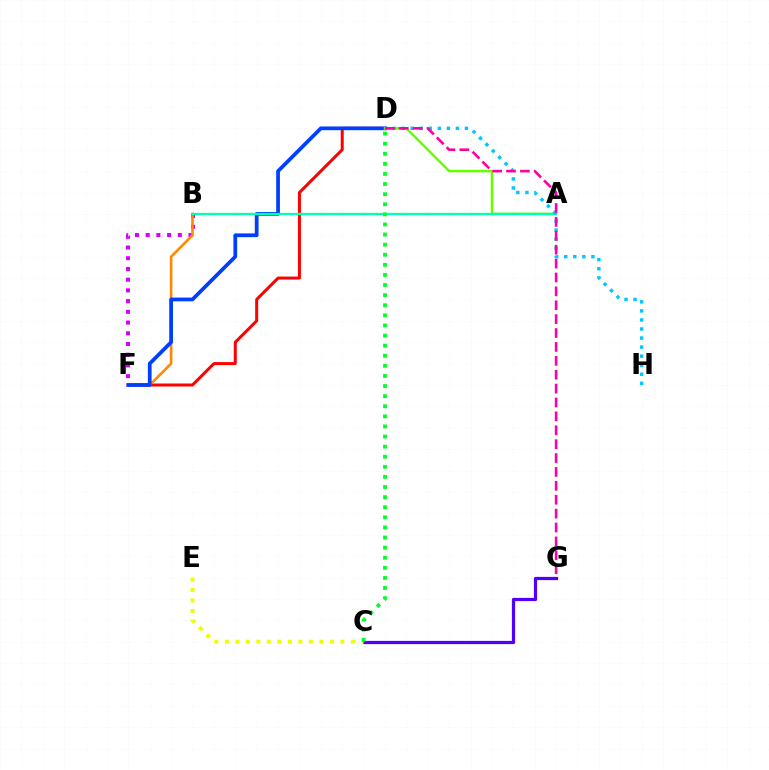{('B', 'F'): [{'color': '#d600ff', 'line_style': 'dotted', 'thickness': 2.91}, {'color': '#ff8800', 'line_style': 'solid', 'thickness': 1.84}], ('C', 'G'): [{'color': '#4f00ff', 'line_style': 'solid', 'thickness': 2.32}], ('C', 'E'): [{'color': '#eeff00', 'line_style': 'dotted', 'thickness': 2.85}], ('D', 'F'): [{'color': '#ff0000', 'line_style': 'solid', 'thickness': 2.16}, {'color': '#003fff', 'line_style': 'solid', 'thickness': 2.7}], ('A', 'D'): [{'color': '#66ff00', 'line_style': 'solid', 'thickness': 1.77}], ('A', 'B'): [{'color': '#00ffaf', 'line_style': 'solid', 'thickness': 1.67}], ('D', 'H'): [{'color': '#00c7ff', 'line_style': 'dotted', 'thickness': 2.46}], ('D', 'G'): [{'color': '#ff00a0', 'line_style': 'dashed', 'thickness': 1.89}], ('C', 'D'): [{'color': '#00ff27', 'line_style': 'dotted', 'thickness': 2.74}]}